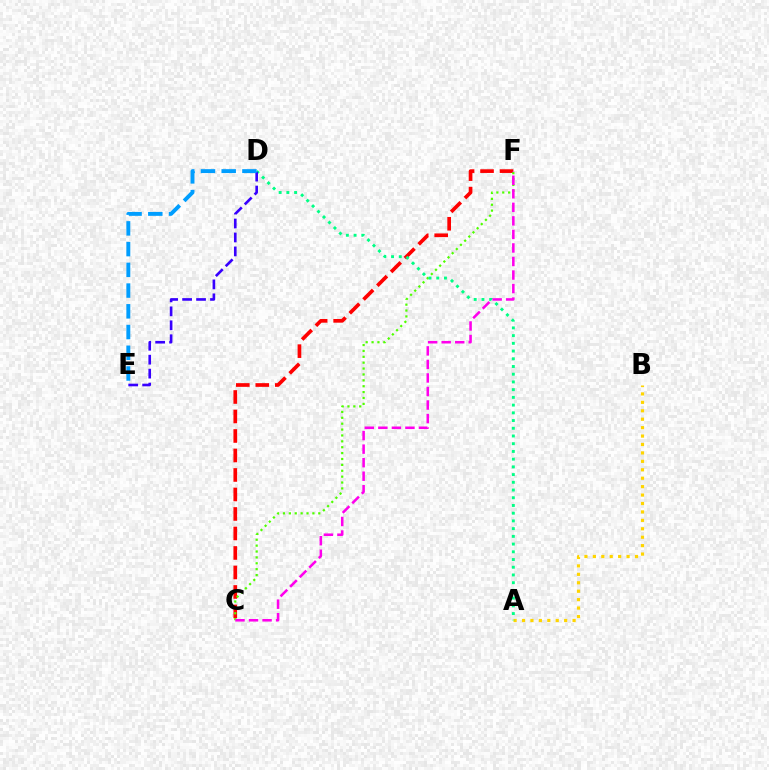{('C', 'F'): [{'color': '#ff0000', 'line_style': 'dashed', 'thickness': 2.65}, {'color': '#4fff00', 'line_style': 'dotted', 'thickness': 1.6}, {'color': '#ff00ed', 'line_style': 'dashed', 'thickness': 1.84}], ('A', 'B'): [{'color': '#ffd500', 'line_style': 'dotted', 'thickness': 2.29}], ('A', 'D'): [{'color': '#00ff86', 'line_style': 'dotted', 'thickness': 2.1}], ('D', 'E'): [{'color': '#3700ff', 'line_style': 'dashed', 'thickness': 1.89}, {'color': '#009eff', 'line_style': 'dashed', 'thickness': 2.82}]}